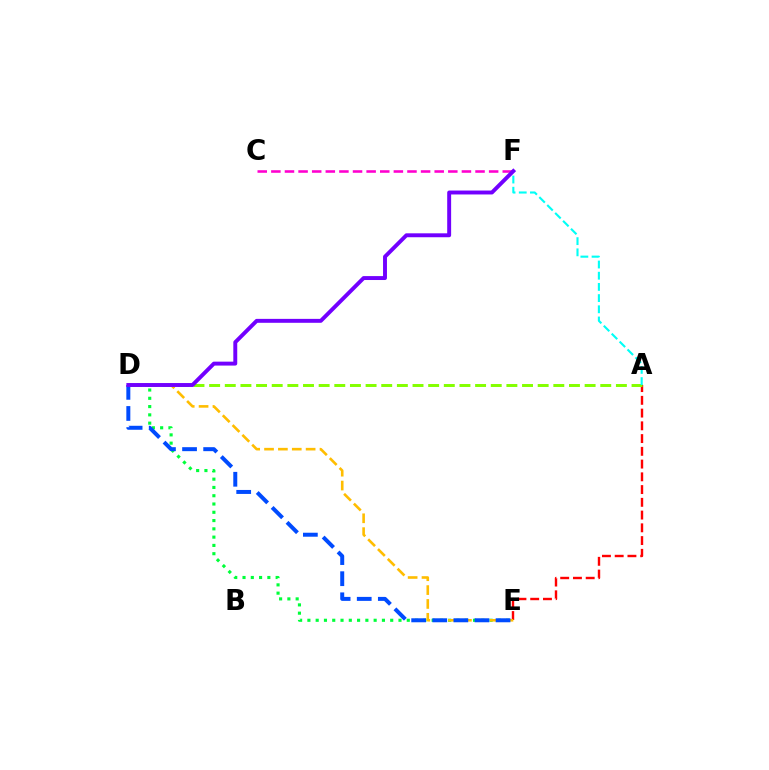{('A', 'E'): [{'color': '#ff0000', 'line_style': 'dashed', 'thickness': 1.73}], ('D', 'E'): [{'color': '#00ff39', 'line_style': 'dotted', 'thickness': 2.25}, {'color': '#ffbd00', 'line_style': 'dashed', 'thickness': 1.88}, {'color': '#004bff', 'line_style': 'dashed', 'thickness': 2.87}], ('C', 'F'): [{'color': '#ff00cf', 'line_style': 'dashed', 'thickness': 1.85}], ('A', 'D'): [{'color': '#84ff00', 'line_style': 'dashed', 'thickness': 2.13}], ('A', 'F'): [{'color': '#00fff6', 'line_style': 'dashed', 'thickness': 1.52}], ('D', 'F'): [{'color': '#7200ff', 'line_style': 'solid', 'thickness': 2.83}]}